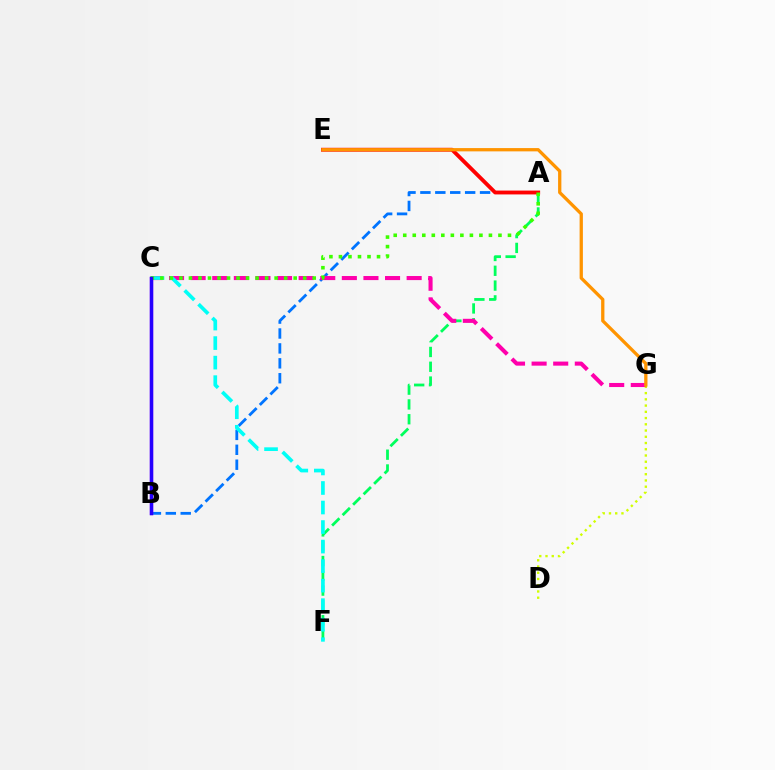{('A', 'B'): [{'color': '#0074ff', 'line_style': 'dashed', 'thickness': 2.03}], ('A', 'F'): [{'color': '#00ff5c', 'line_style': 'dashed', 'thickness': 2.01}], ('D', 'G'): [{'color': '#d1ff00', 'line_style': 'dotted', 'thickness': 1.7}], ('A', 'E'): [{'color': '#ff0000', 'line_style': 'solid', 'thickness': 2.77}], ('B', 'C'): [{'color': '#b900ff', 'line_style': 'solid', 'thickness': 2.35}, {'color': '#2500ff', 'line_style': 'solid', 'thickness': 2.48}], ('C', 'G'): [{'color': '#ff00ac', 'line_style': 'dashed', 'thickness': 2.93}], ('C', 'F'): [{'color': '#00fff6', 'line_style': 'dashed', 'thickness': 2.65}], ('A', 'C'): [{'color': '#3dff00', 'line_style': 'dotted', 'thickness': 2.59}], ('E', 'G'): [{'color': '#ff9400', 'line_style': 'solid', 'thickness': 2.36}]}